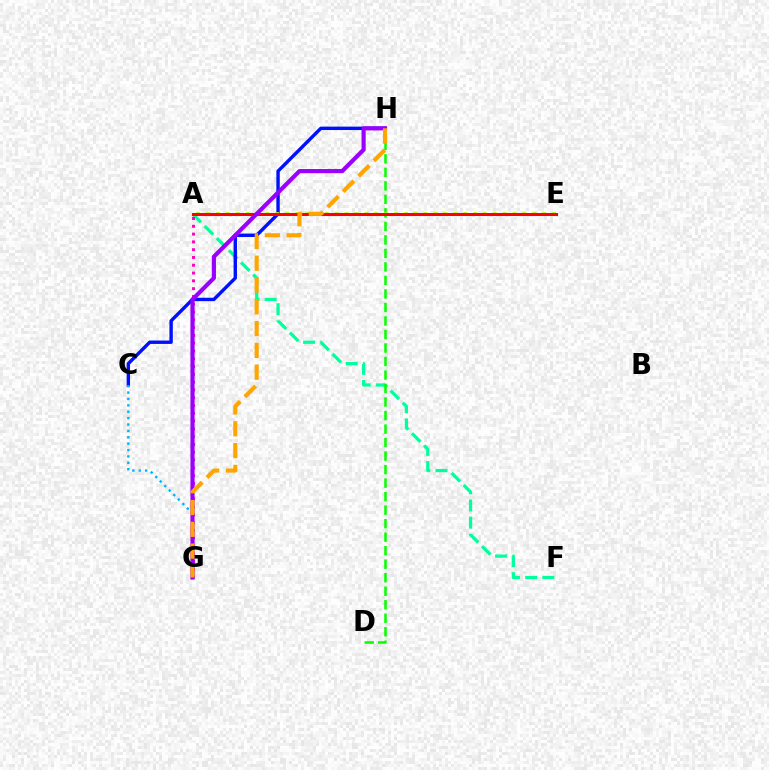{('A', 'F'): [{'color': '#00ff9d', 'line_style': 'dashed', 'thickness': 2.33}], ('A', 'G'): [{'color': '#ff00bd', 'line_style': 'dotted', 'thickness': 2.12}], ('C', 'H'): [{'color': '#0010ff', 'line_style': 'solid', 'thickness': 2.45}], ('D', 'H'): [{'color': '#08ff00', 'line_style': 'dashed', 'thickness': 1.84}], ('A', 'E'): [{'color': '#b3ff00', 'line_style': 'dotted', 'thickness': 2.69}, {'color': '#ff0000', 'line_style': 'solid', 'thickness': 2.17}], ('C', 'G'): [{'color': '#00b5ff', 'line_style': 'dotted', 'thickness': 1.73}], ('G', 'H'): [{'color': '#9b00ff', 'line_style': 'solid', 'thickness': 2.99}, {'color': '#ffa500', 'line_style': 'dashed', 'thickness': 2.96}]}